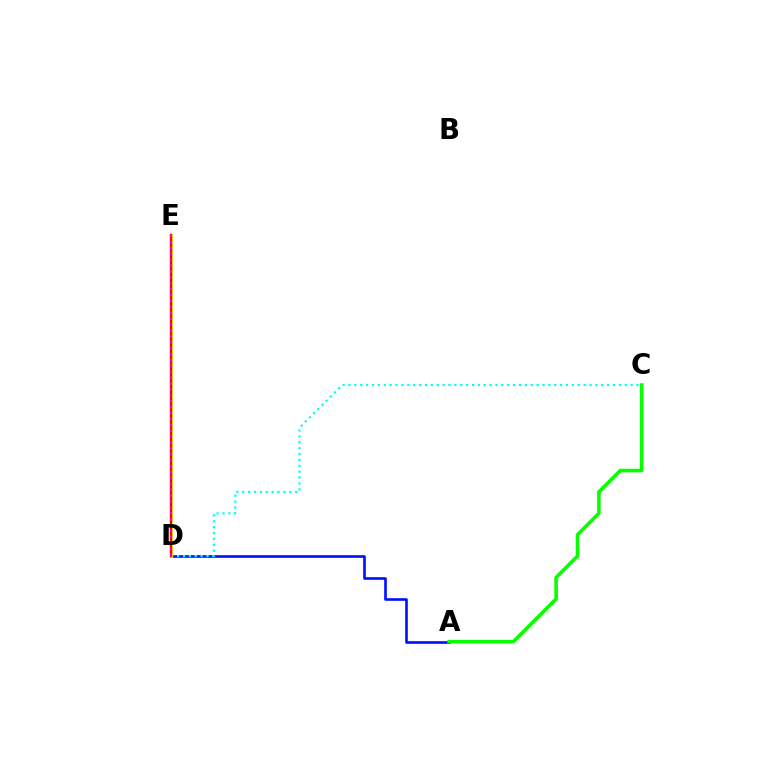{('A', 'D'): [{'color': '#0010ff', 'line_style': 'solid', 'thickness': 1.9}], ('A', 'C'): [{'color': '#08ff00', 'line_style': 'solid', 'thickness': 2.58}], ('C', 'D'): [{'color': '#00fff6', 'line_style': 'dotted', 'thickness': 1.6}], ('D', 'E'): [{'color': '#fcf500', 'line_style': 'solid', 'thickness': 1.99}, {'color': '#ff0000', 'line_style': 'solid', 'thickness': 1.68}, {'color': '#ee00ff', 'line_style': 'dotted', 'thickness': 1.6}]}